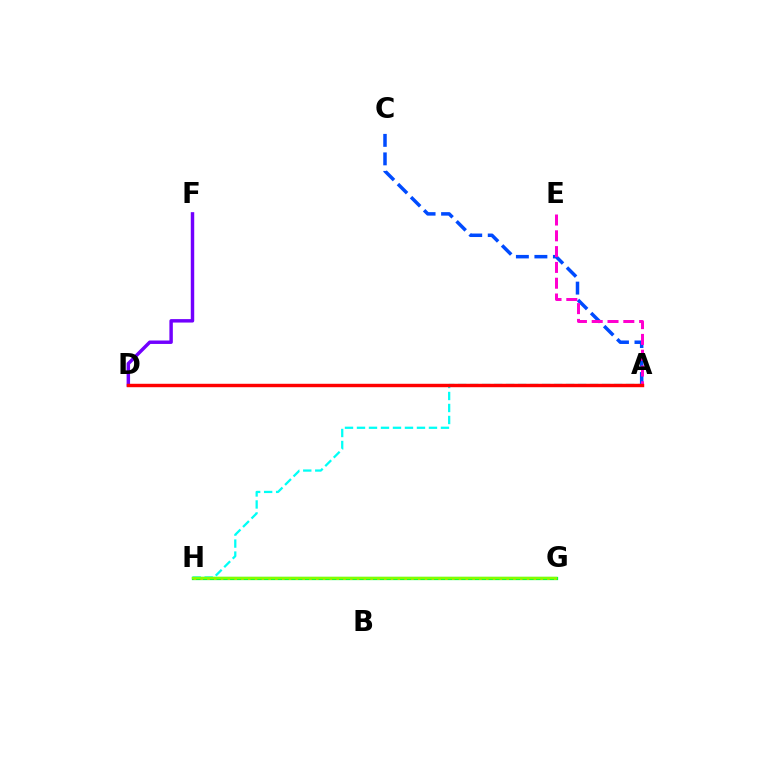{('A', 'H'): [{'color': '#00fff6', 'line_style': 'dashed', 'thickness': 1.63}], ('G', 'H'): [{'color': '#00ff39', 'line_style': 'solid', 'thickness': 2.35}, {'color': '#ffbd00', 'line_style': 'dotted', 'thickness': 1.85}, {'color': '#84ff00', 'line_style': 'solid', 'thickness': 1.72}], ('A', 'C'): [{'color': '#004bff', 'line_style': 'dashed', 'thickness': 2.51}], ('A', 'E'): [{'color': '#ff00cf', 'line_style': 'dashed', 'thickness': 2.15}], ('D', 'F'): [{'color': '#7200ff', 'line_style': 'solid', 'thickness': 2.48}], ('A', 'D'): [{'color': '#ff0000', 'line_style': 'solid', 'thickness': 2.47}]}